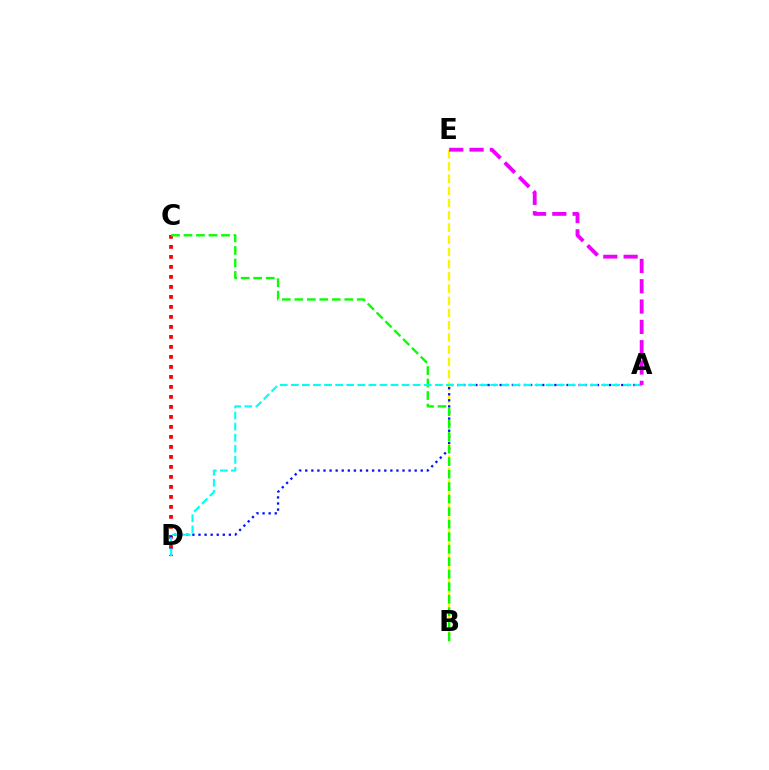{('B', 'E'): [{'color': '#fcf500', 'line_style': 'dashed', 'thickness': 1.66}], ('C', 'D'): [{'color': '#ff0000', 'line_style': 'dotted', 'thickness': 2.72}], ('A', 'D'): [{'color': '#0010ff', 'line_style': 'dotted', 'thickness': 1.65}, {'color': '#00fff6', 'line_style': 'dashed', 'thickness': 1.51}], ('B', 'C'): [{'color': '#08ff00', 'line_style': 'dashed', 'thickness': 1.7}], ('A', 'E'): [{'color': '#ee00ff', 'line_style': 'dashed', 'thickness': 2.76}]}